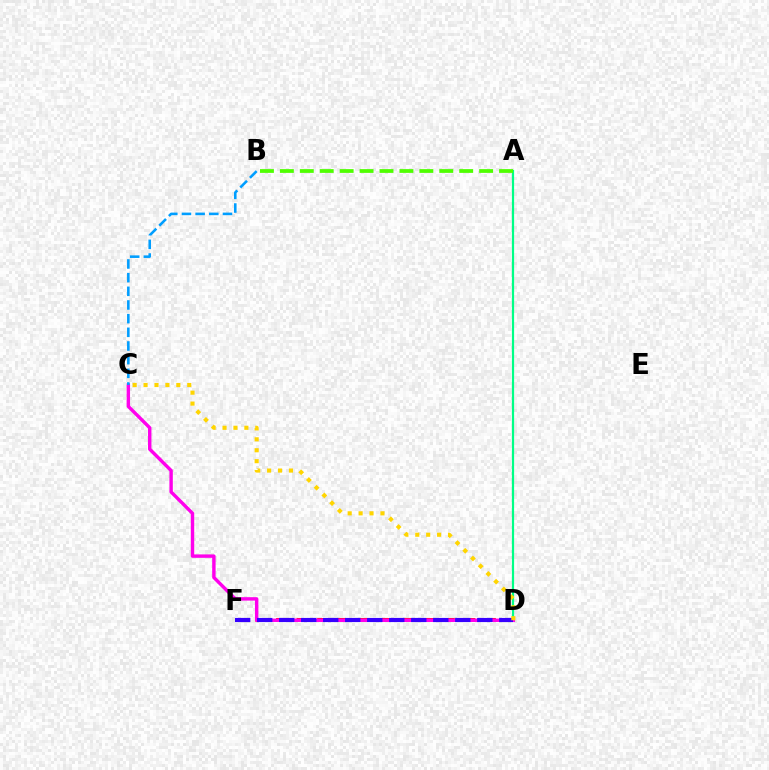{('D', 'F'): [{'color': '#ff0000', 'line_style': 'dashed', 'thickness': 2.79}, {'color': '#3700ff', 'line_style': 'dashed', 'thickness': 2.99}], ('A', 'D'): [{'color': '#00ff86', 'line_style': 'solid', 'thickness': 1.59}], ('C', 'D'): [{'color': '#ff00ed', 'line_style': 'solid', 'thickness': 2.46}, {'color': '#ffd500', 'line_style': 'dotted', 'thickness': 2.97}], ('B', 'C'): [{'color': '#009eff', 'line_style': 'dashed', 'thickness': 1.86}], ('A', 'B'): [{'color': '#4fff00', 'line_style': 'dashed', 'thickness': 2.71}]}